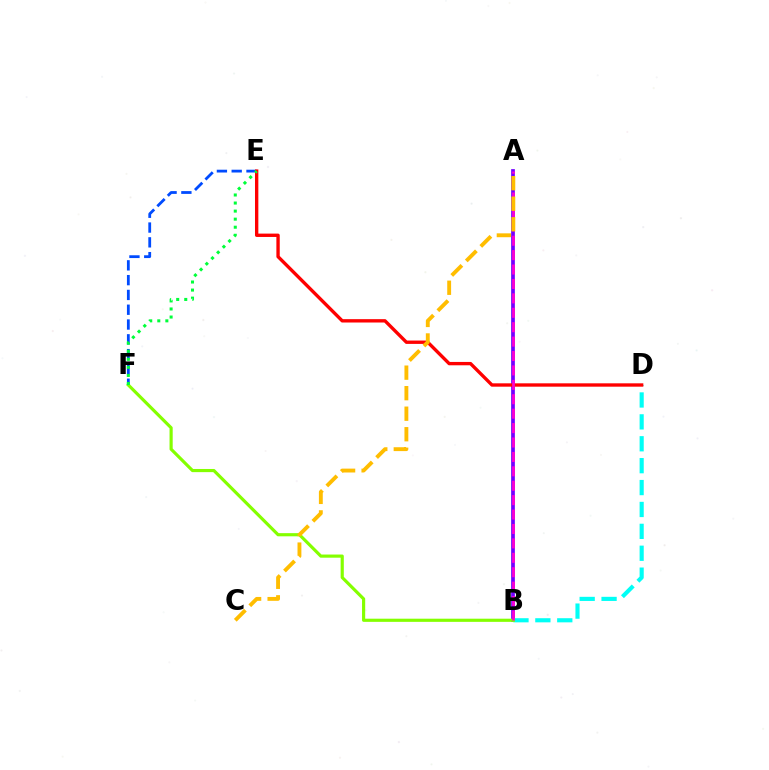{('E', 'F'): [{'color': '#004bff', 'line_style': 'dashed', 'thickness': 2.01}, {'color': '#00ff39', 'line_style': 'dotted', 'thickness': 2.19}], ('A', 'B'): [{'color': '#7200ff', 'line_style': 'solid', 'thickness': 2.68}, {'color': '#ff00cf', 'line_style': 'dashed', 'thickness': 1.96}], ('B', 'D'): [{'color': '#00fff6', 'line_style': 'dashed', 'thickness': 2.97}], ('B', 'F'): [{'color': '#84ff00', 'line_style': 'solid', 'thickness': 2.28}], ('D', 'E'): [{'color': '#ff0000', 'line_style': 'solid', 'thickness': 2.42}], ('A', 'C'): [{'color': '#ffbd00', 'line_style': 'dashed', 'thickness': 2.79}]}